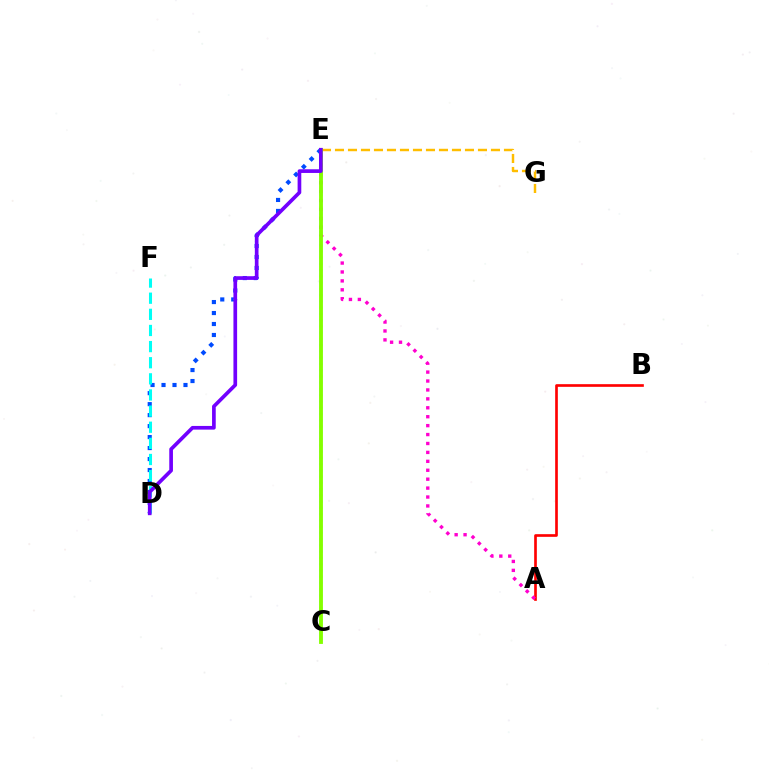{('A', 'B'): [{'color': '#ff0000', 'line_style': 'solid', 'thickness': 1.92}], ('C', 'E'): [{'color': '#00ff39', 'line_style': 'dotted', 'thickness': 1.7}, {'color': '#84ff00', 'line_style': 'solid', 'thickness': 2.77}], ('E', 'G'): [{'color': '#ffbd00', 'line_style': 'dashed', 'thickness': 1.77}], ('A', 'E'): [{'color': '#ff00cf', 'line_style': 'dotted', 'thickness': 2.42}], ('D', 'E'): [{'color': '#004bff', 'line_style': 'dotted', 'thickness': 2.98}, {'color': '#7200ff', 'line_style': 'solid', 'thickness': 2.65}], ('D', 'F'): [{'color': '#00fff6', 'line_style': 'dashed', 'thickness': 2.19}]}